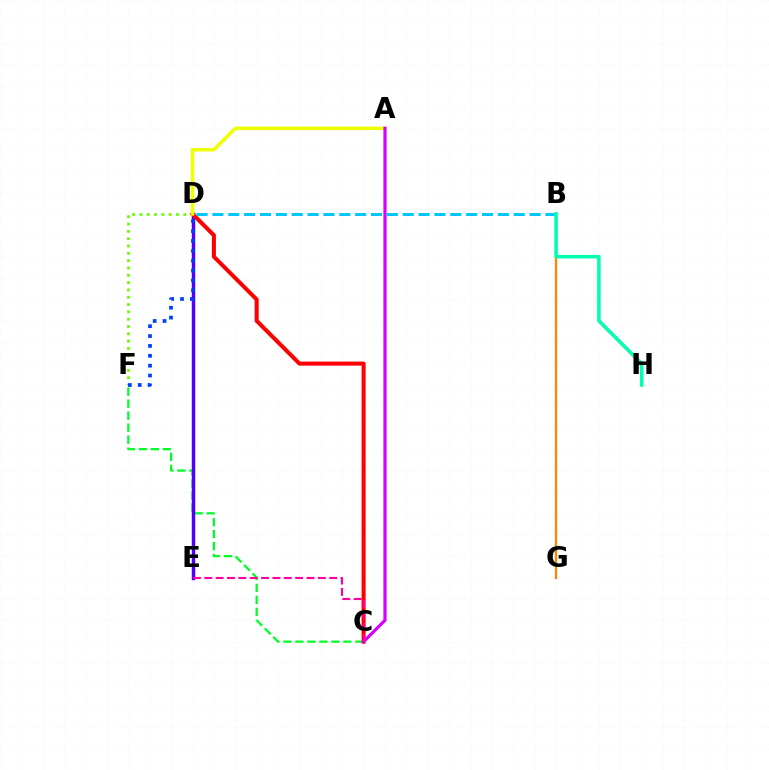{('C', 'F'): [{'color': '#00ff27', 'line_style': 'dashed', 'thickness': 1.63}], ('D', 'E'): [{'color': '#4f00ff', 'line_style': 'solid', 'thickness': 2.47}], ('D', 'F'): [{'color': '#66ff00', 'line_style': 'dotted', 'thickness': 1.99}, {'color': '#003fff', 'line_style': 'dotted', 'thickness': 2.68}], ('C', 'D'): [{'color': '#ff0000', 'line_style': 'solid', 'thickness': 2.91}], ('A', 'D'): [{'color': '#eeff00', 'line_style': 'solid', 'thickness': 2.53}], ('B', 'G'): [{'color': '#ff8800', 'line_style': 'solid', 'thickness': 1.65}], ('A', 'C'): [{'color': '#d600ff', 'line_style': 'solid', 'thickness': 2.3}], ('C', 'E'): [{'color': '#ff00a0', 'line_style': 'dashed', 'thickness': 1.54}], ('B', 'D'): [{'color': '#00c7ff', 'line_style': 'dashed', 'thickness': 2.15}], ('B', 'H'): [{'color': '#00ffaf', 'line_style': 'solid', 'thickness': 2.54}]}